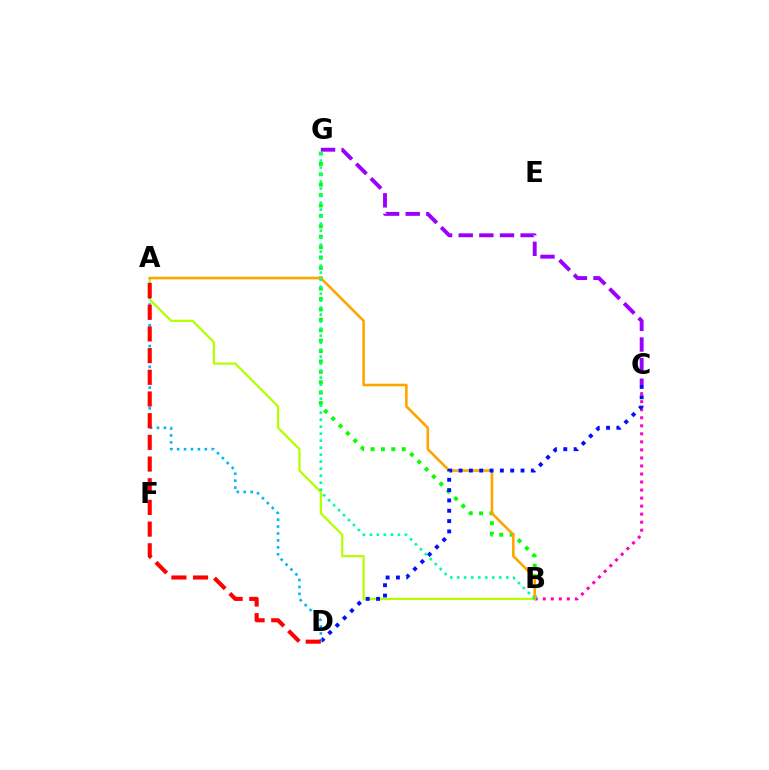{('A', 'B'): [{'color': '#b3ff00', 'line_style': 'solid', 'thickness': 1.6}, {'color': '#ffa500', 'line_style': 'solid', 'thickness': 1.88}], ('B', 'C'): [{'color': '#ff00bd', 'line_style': 'dotted', 'thickness': 2.18}], ('C', 'G'): [{'color': '#9b00ff', 'line_style': 'dashed', 'thickness': 2.8}], ('B', 'G'): [{'color': '#08ff00', 'line_style': 'dotted', 'thickness': 2.82}, {'color': '#00ff9d', 'line_style': 'dotted', 'thickness': 1.9}], ('C', 'D'): [{'color': '#0010ff', 'line_style': 'dotted', 'thickness': 2.8}], ('A', 'D'): [{'color': '#00b5ff', 'line_style': 'dotted', 'thickness': 1.88}, {'color': '#ff0000', 'line_style': 'dashed', 'thickness': 2.95}]}